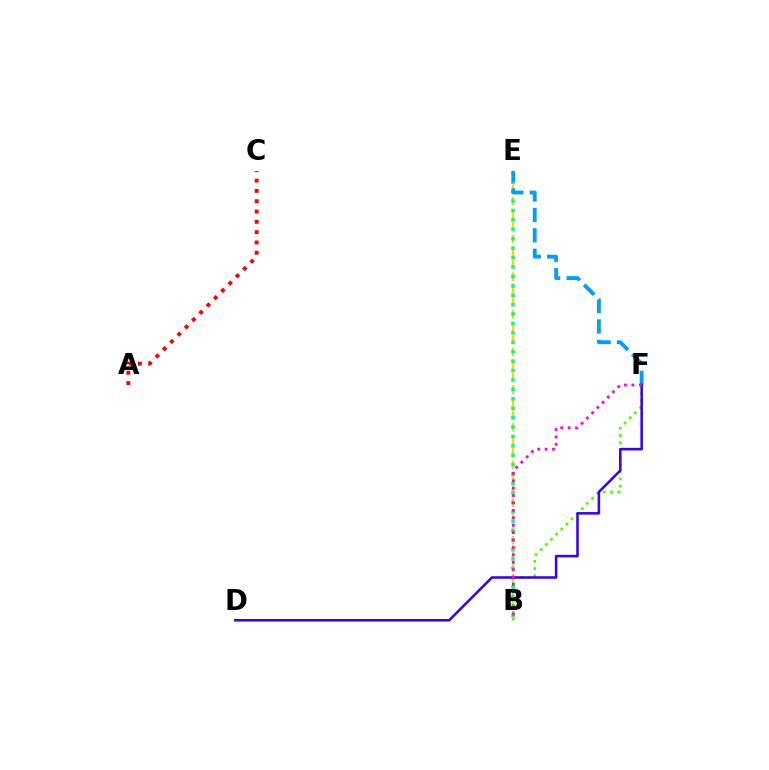{('A', 'C'): [{'color': '#ff0000', 'line_style': 'dotted', 'thickness': 2.8}], ('B', 'E'): [{'color': '#ffd500', 'line_style': 'dashed', 'thickness': 1.71}, {'color': '#00ff86', 'line_style': 'dotted', 'thickness': 2.56}], ('B', 'F'): [{'color': '#4fff00', 'line_style': 'dotted', 'thickness': 1.97}, {'color': '#ff00ed', 'line_style': 'dotted', 'thickness': 2.01}], ('E', 'F'): [{'color': '#009eff', 'line_style': 'dashed', 'thickness': 2.77}], ('D', 'F'): [{'color': '#3700ff', 'line_style': 'solid', 'thickness': 1.84}]}